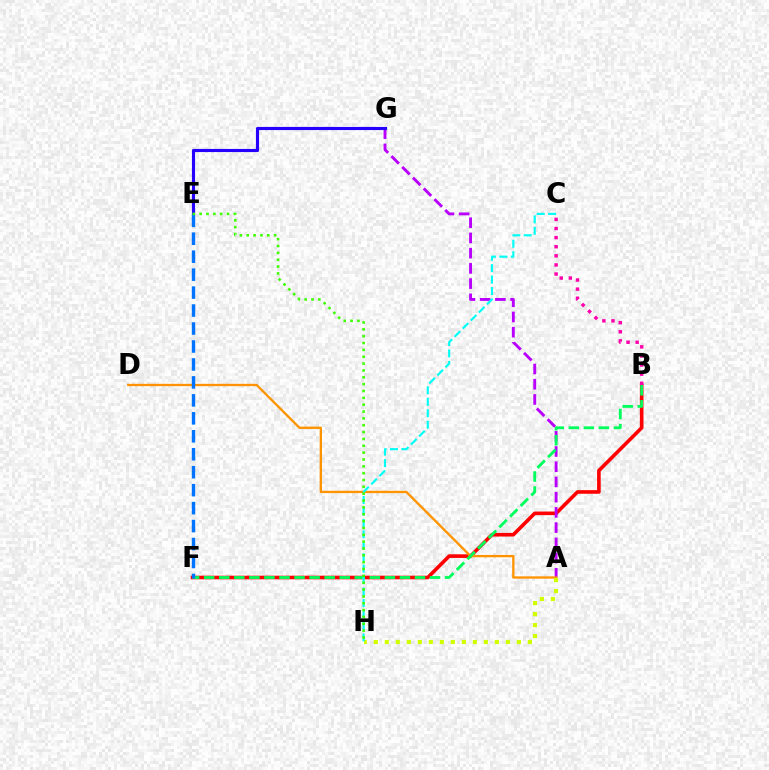{('B', 'F'): [{'color': '#ff0000', 'line_style': 'solid', 'thickness': 2.6}, {'color': '#00ff5c', 'line_style': 'dashed', 'thickness': 2.05}], ('A', 'G'): [{'color': '#b900ff', 'line_style': 'dashed', 'thickness': 2.07}], ('A', 'D'): [{'color': '#ff9400', 'line_style': 'solid', 'thickness': 1.68}], ('B', 'C'): [{'color': '#ff00ac', 'line_style': 'dotted', 'thickness': 2.48}], ('A', 'H'): [{'color': '#d1ff00', 'line_style': 'dotted', 'thickness': 2.99}], ('E', 'G'): [{'color': '#2500ff', 'line_style': 'solid', 'thickness': 2.26}], ('E', 'F'): [{'color': '#0074ff', 'line_style': 'dashed', 'thickness': 2.44}], ('C', 'H'): [{'color': '#00fff6', 'line_style': 'dashed', 'thickness': 1.55}], ('E', 'H'): [{'color': '#3dff00', 'line_style': 'dotted', 'thickness': 1.86}]}